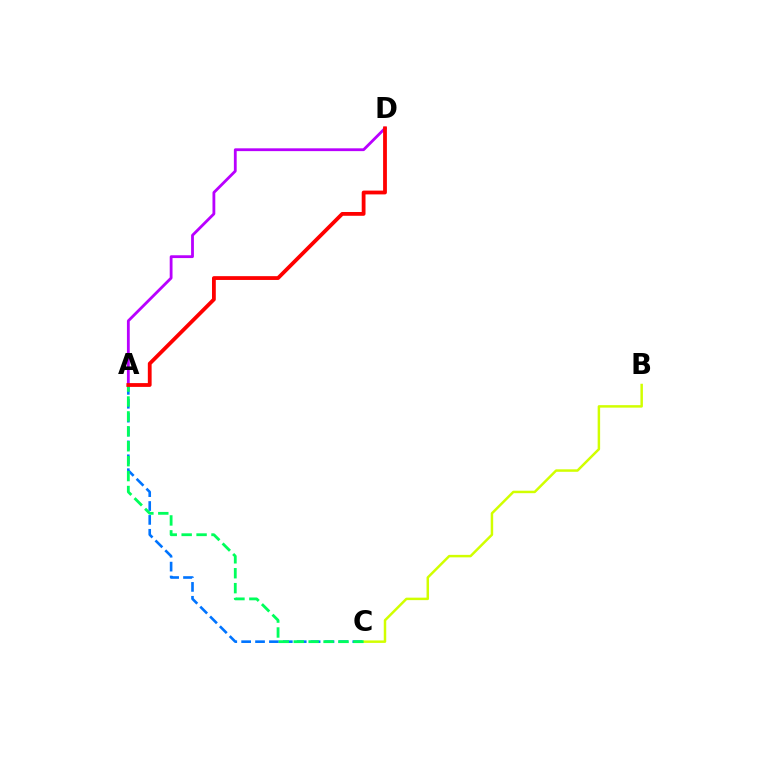{('A', 'D'): [{'color': '#b900ff', 'line_style': 'solid', 'thickness': 2.02}, {'color': '#ff0000', 'line_style': 'solid', 'thickness': 2.73}], ('A', 'C'): [{'color': '#0074ff', 'line_style': 'dashed', 'thickness': 1.89}, {'color': '#00ff5c', 'line_style': 'dashed', 'thickness': 2.03}], ('B', 'C'): [{'color': '#d1ff00', 'line_style': 'solid', 'thickness': 1.79}]}